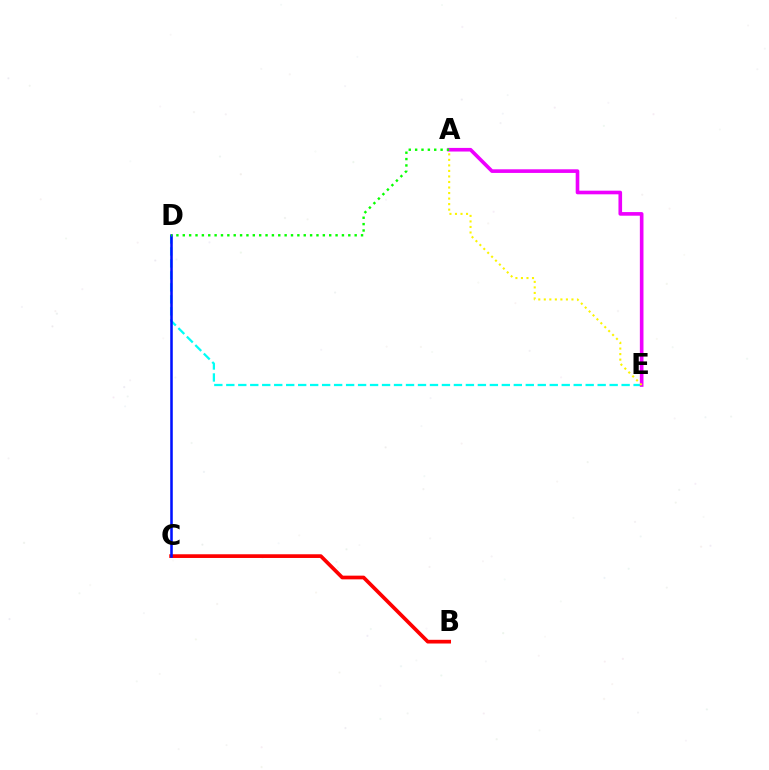{('D', 'E'): [{'color': '#00fff6', 'line_style': 'dashed', 'thickness': 1.63}], ('B', 'C'): [{'color': '#ff0000', 'line_style': 'solid', 'thickness': 2.66}], ('A', 'E'): [{'color': '#ee00ff', 'line_style': 'solid', 'thickness': 2.61}, {'color': '#fcf500', 'line_style': 'dotted', 'thickness': 1.5}], ('C', 'D'): [{'color': '#0010ff', 'line_style': 'solid', 'thickness': 1.84}], ('A', 'D'): [{'color': '#08ff00', 'line_style': 'dotted', 'thickness': 1.73}]}